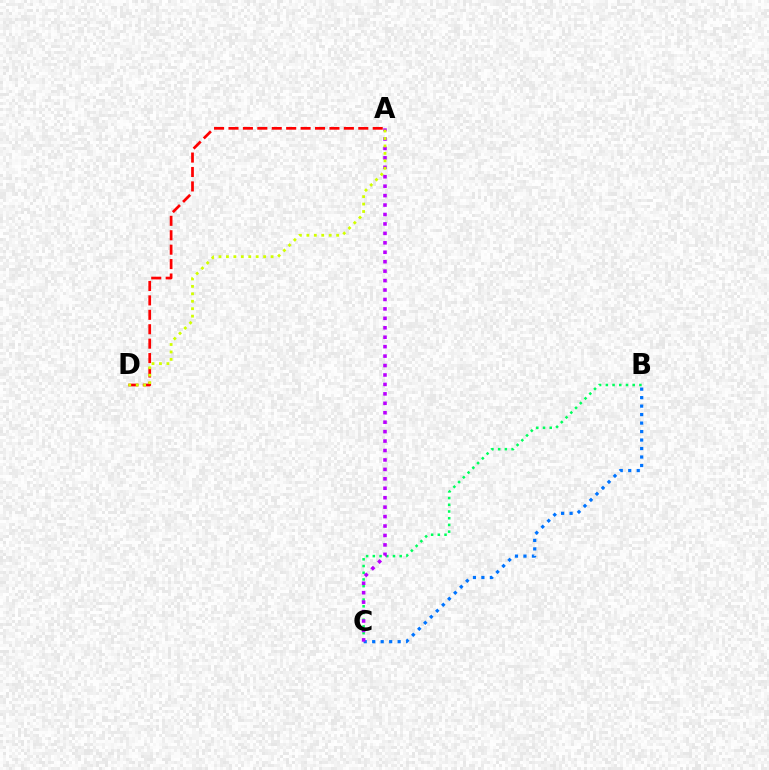{('A', 'D'): [{'color': '#ff0000', 'line_style': 'dashed', 'thickness': 1.96}, {'color': '#d1ff00', 'line_style': 'dotted', 'thickness': 2.02}], ('B', 'C'): [{'color': '#00ff5c', 'line_style': 'dotted', 'thickness': 1.82}, {'color': '#0074ff', 'line_style': 'dotted', 'thickness': 2.31}], ('A', 'C'): [{'color': '#b900ff', 'line_style': 'dotted', 'thickness': 2.56}]}